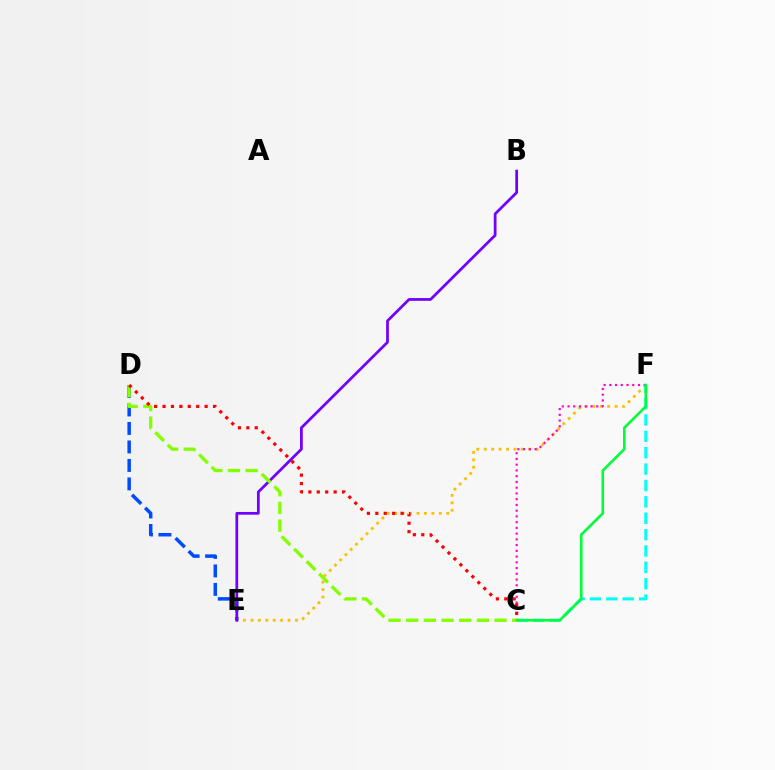{('E', 'F'): [{'color': '#ffbd00', 'line_style': 'dotted', 'thickness': 2.02}], ('C', 'F'): [{'color': '#ff00cf', 'line_style': 'dotted', 'thickness': 1.56}, {'color': '#00fff6', 'line_style': 'dashed', 'thickness': 2.23}, {'color': '#00ff39', 'line_style': 'solid', 'thickness': 1.88}], ('D', 'E'): [{'color': '#004bff', 'line_style': 'dashed', 'thickness': 2.51}], ('B', 'E'): [{'color': '#7200ff', 'line_style': 'solid', 'thickness': 1.98}], ('C', 'D'): [{'color': '#84ff00', 'line_style': 'dashed', 'thickness': 2.4}, {'color': '#ff0000', 'line_style': 'dotted', 'thickness': 2.29}]}